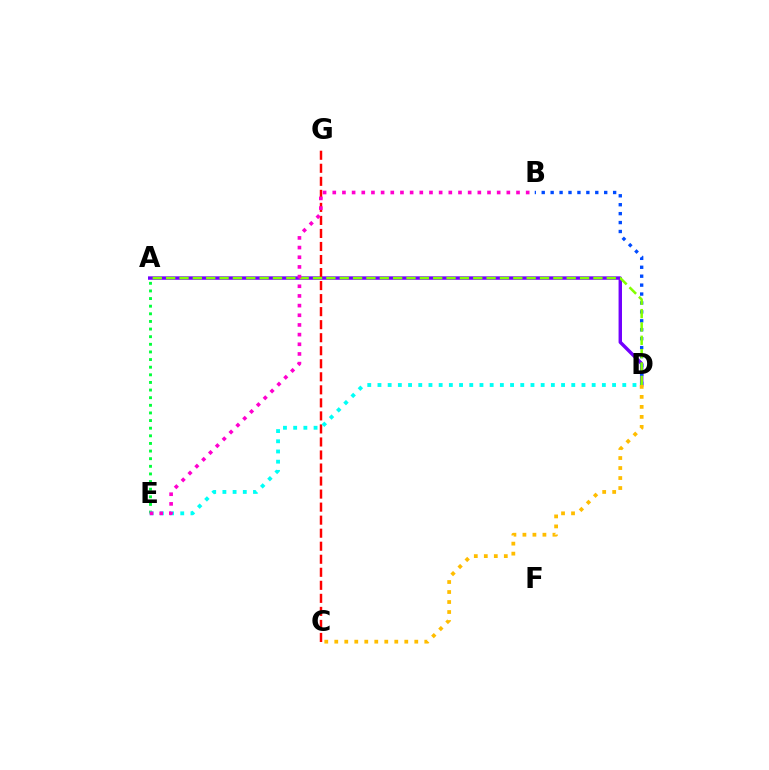{('A', 'E'): [{'color': '#00ff39', 'line_style': 'dotted', 'thickness': 2.07}], ('A', 'D'): [{'color': '#7200ff', 'line_style': 'solid', 'thickness': 2.47}, {'color': '#84ff00', 'line_style': 'dashed', 'thickness': 1.81}], ('B', 'D'): [{'color': '#004bff', 'line_style': 'dotted', 'thickness': 2.43}], ('C', 'G'): [{'color': '#ff0000', 'line_style': 'dashed', 'thickness': 1.77}], ('D', 'E'): [{'color': '#00fff6', 'line_style': 'dotted', 'thickness': 2.77}], ('C', 'D'): [{'color': '#ffbd00', 'line_style': 'dotted', 'thickness': 2.72}], ('B', 'E'): [{'color': '#ff00cf', 'line_style': 'dotted', 'thickness': 2.63}]}